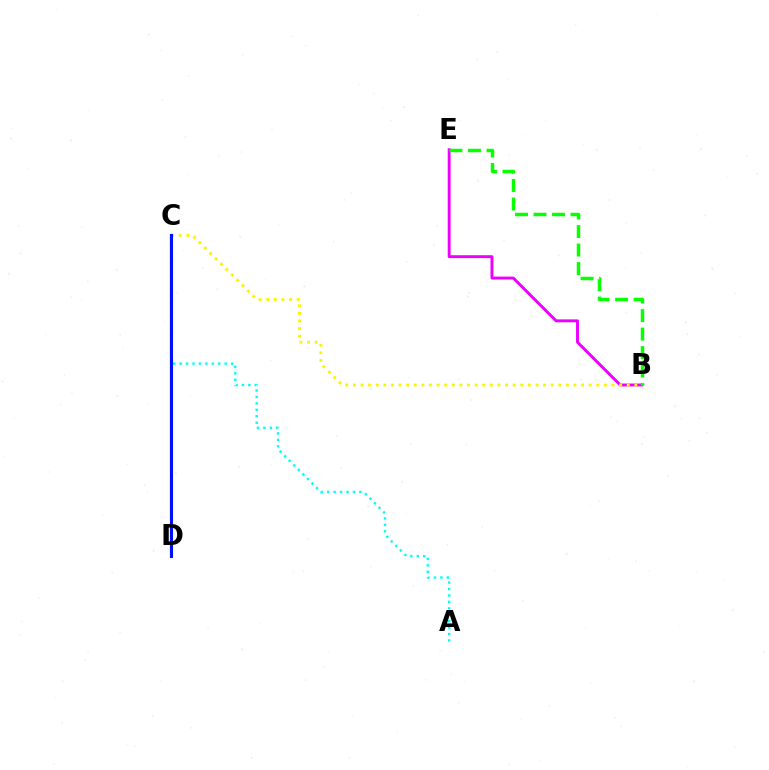{('B', 'E'): [{'color': '#ee00ff', 'line_style': 'solid', 'thickness': 2.1}, {'color': '#08ff00', 'line_style': 'dashed', 'thickness': 2.51}], ('C', 'D'): [{'color': '#ff0000', 'line_style': 'solid', 'thickness': 1.56}, {'color': '#0010ff', 'line_style': 'solid', 'thickness': 2.19}], ('A', 'C'): [{'color': '#00fff6', 'line_style': 'dotted', 'thickness': 1.75}], ('B', 'C'): [{'color': '#fcf500', 'line_style': 'dotted', 'thickness': 2.07}]}